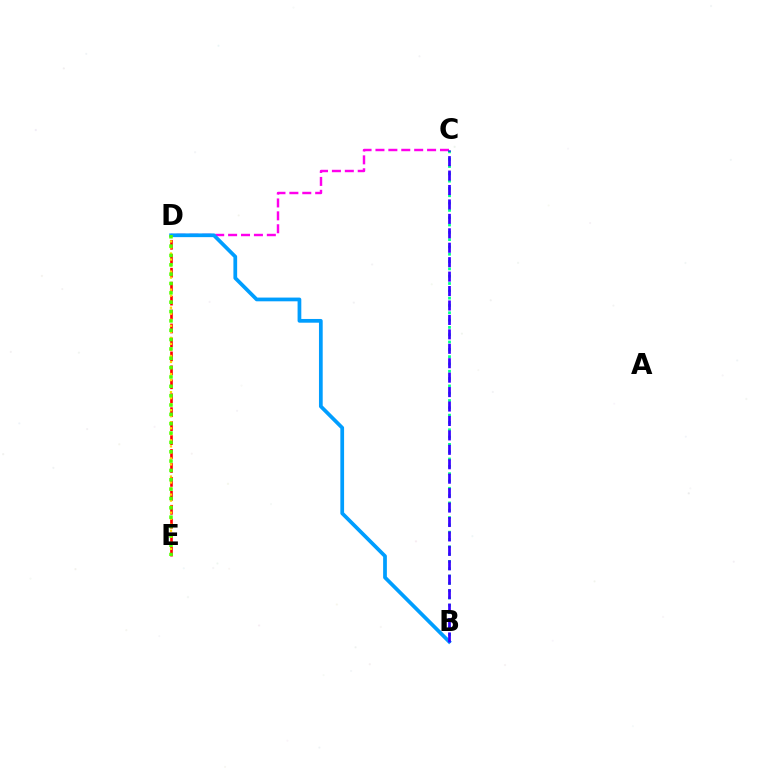{('D', 'E'): [{'color': '#ff0000', 'line_style': 'dashed', 'thickness': 1.89}, {'color': '#ffd500', 'line_style': 'dotted', 'thickness': 1.64}, {'color': '#4fff00', 'line_style': 'dotted', 'thickness': 2.54}], ('C', 'D'): [{'color': '#ff00ed', 'line_style': 'dashed', 'thickness': 1.75}], ('B', 'C'): [{'color': '#00ff86', 'line_style': 'dotted', 'thickness': 1.99}, {'color': '#3700ff', 'line_style': 'dashed', 'thickness': 1.96}], ('B', 'D'): [{'color': '#009eff', 'line_style': 'solid', 'thickness': 2.69}]}